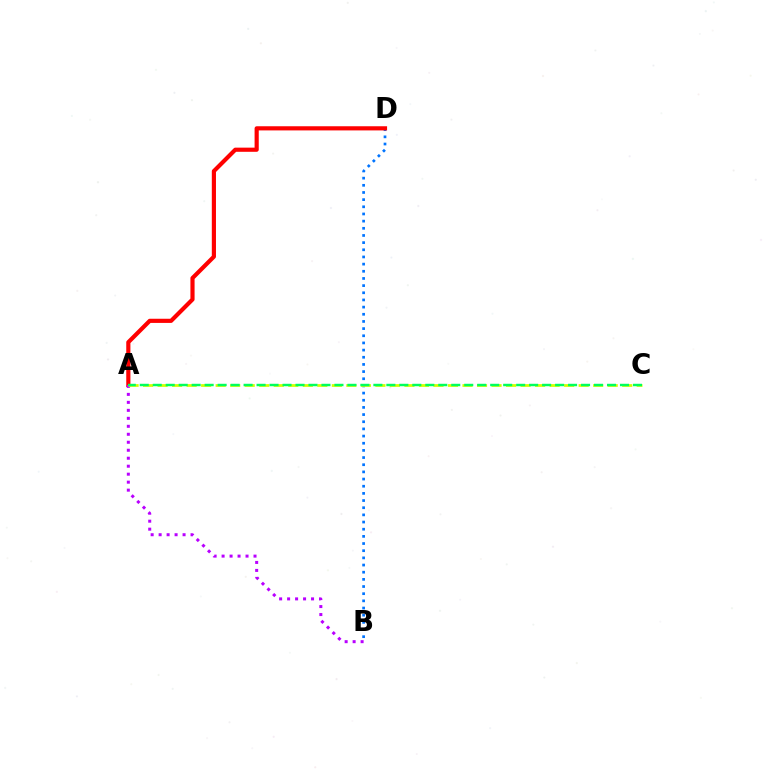{('B', 'D'): [{'color': '#0074ff', 'line_style': 'dotted', 'thickness': 1.95}], ('A', 'D'): [{'color': '#ff0000', 'line_style': 'solid', 'thickness': 3.0}], ('A', 'B'): [{'color': '#b900ff', 'line_style': 'dotted', 'thickness': 2.17}], ('A', 'C'): [{'color': '#d1ff00', 'line_style': 'dashed', 'thickness': 1.97}, {'color': '#00ff5c', 'line_style': 'dashed', 'thickness': 1.76}]}